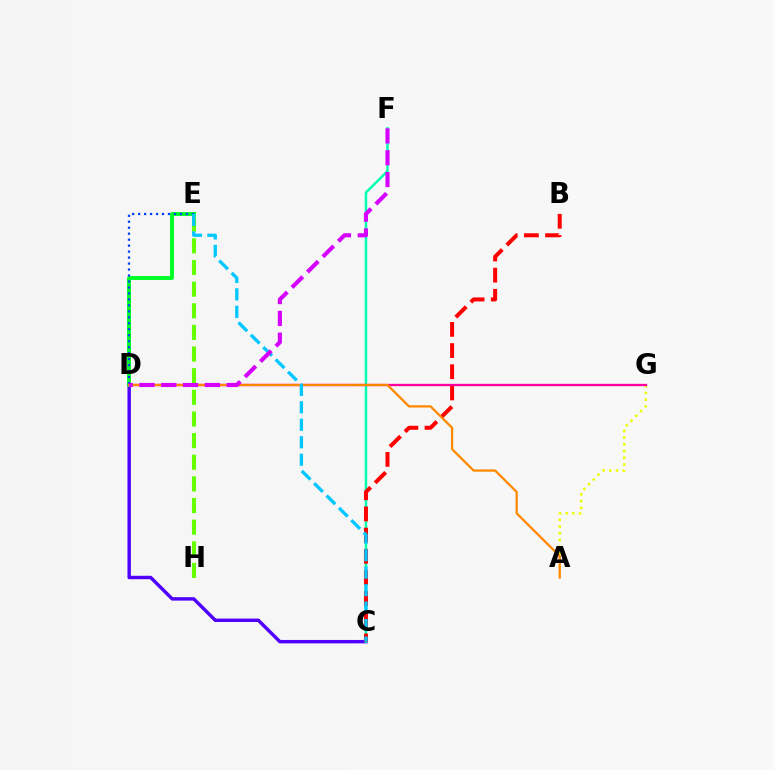{('E', 'H'): [{'color': '#66ff00', 'line_style': 'dashed', 'thickness': 2.94}], ('A', 'G'): [{'color': '#eeff00', 'line_style': 'dotted', 'thickness': 1.82}], ('C', 'D'): [{'color': '#4f00ff', 'line_style': 'solid', 'thickness': 2.47}], ('C', 'F'): [{'color': '#00ffaf', 'line_style': 'solid', 'thickness': 1.79}], ('D', 'E'): [{'color': '#00ff27', 'line_style': 'solid', 'thickness': 2.83}, {'color': '#003fff', 'line_style': 'dotted', 'thickness': 1.62}], ('B', 'C'): [{'color': '#ff0000', 'line_style': 'dashed', 'thickness': 2.88}], ('D', 'G'): [{'color': '#ff00a0', 'line_style': 'solid', 'thickness': 1.67}], ('A', 'D'): [{'color': '#ff8800', 'line_style': 'solid', 'thickness': 1.63}], ('C', 'E'): [{'color': '#00c7ff', 'line_style': 'dashed', 'thickness': 2.37}], ('D', 'F'): [{'color': '#d600ff', 'line_style': 'dashed', 'thickness': 2.96}]}